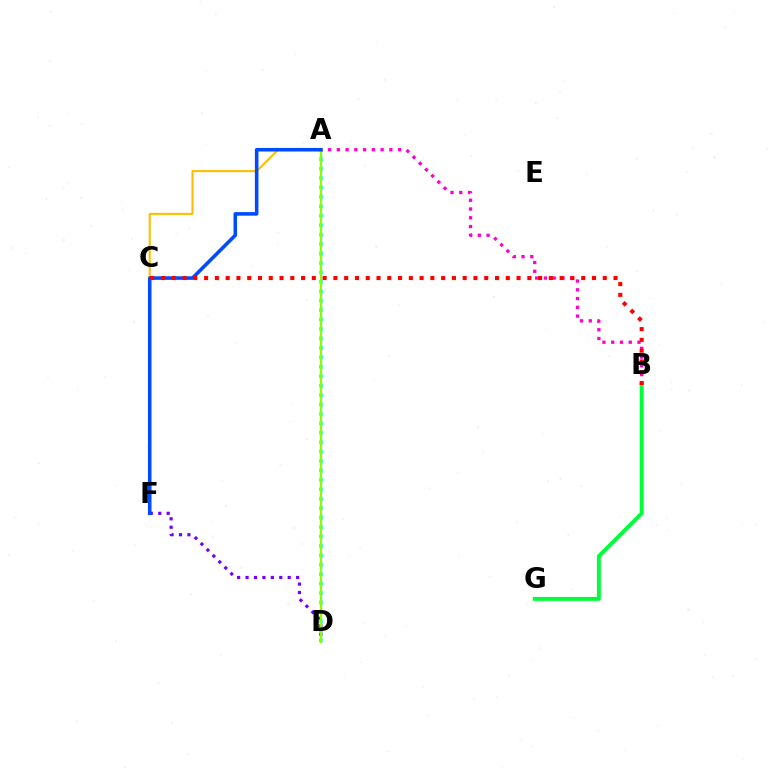{('D', 'F'): [{'color': '#7200ff', 'line_style': 'dotted', 'thickness': 2.29}], ('A', 'D'): [{'color': '#00fff6', 'line_style': 'dotted', 'thickness': 2.56}, {'color': '#84ff00', 'line_style': 'solid', 'thickness': 1.66}], ('A', 'C'): [{'color': '#ffbd00', 'line_style': 'solid', 'thickness': 1.51}], ('A', 'B'): [{'color': '#ff00cf', 'line_style': 'dotted', 'thickness': 2.38}], ('A', 'F'): [{'color': '#004bff', 'line_style': 'solid', 'thickness': 2.57}], ('B', 'G'): [{'color': '#00ff39', 'line_style': 'solid', 'thickness': 2.82}], ('B', 'C'): [{'color': '#ff0000', 'line_style': 'dotted', 'thickness': 2.93}]}